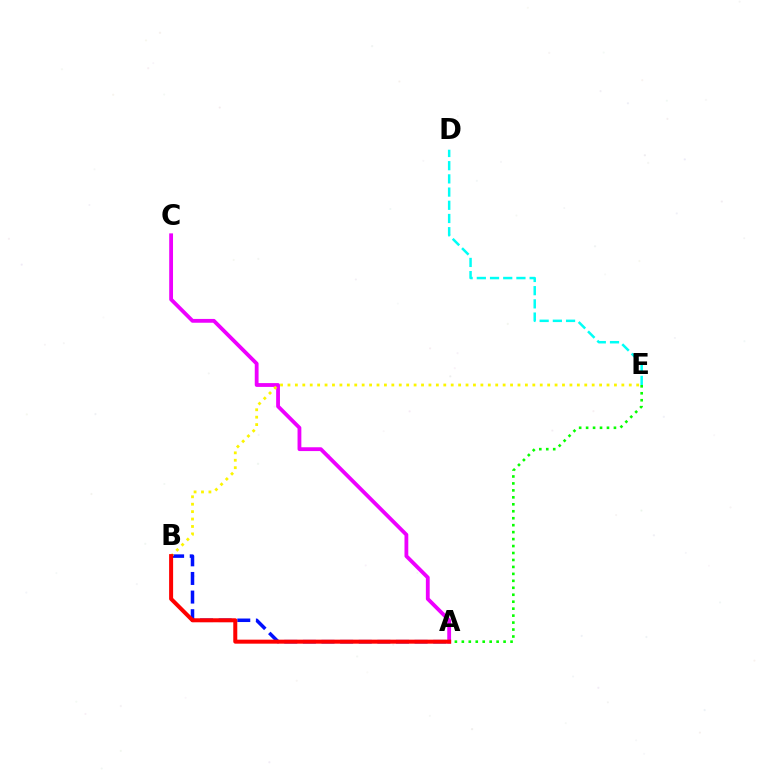{('A', 'B'): [{'color': '#0010ff', 'line_style': 'dashed', 'thickness': 2.53}, {'color': '#ff0000', 'line_style': 'solid', 'thickness': 2.89}], ('A', 'C'): [{'color': '#ee00ff', 'line_style': 'solid', 'thickness': 2.74}], ('A', 'E'): [{'color': '#08ff00', 'line_style': 'dotted', 'thickness': 1.89}], ('B', 'E'): [{'color': '#fcf500', 'line_style': 'dotted', 'thickness': 2.02}], ('D', 'E'): [{'color': '#00fff6', 'line_style': 'dashed', 'thickness': 1.79}]}